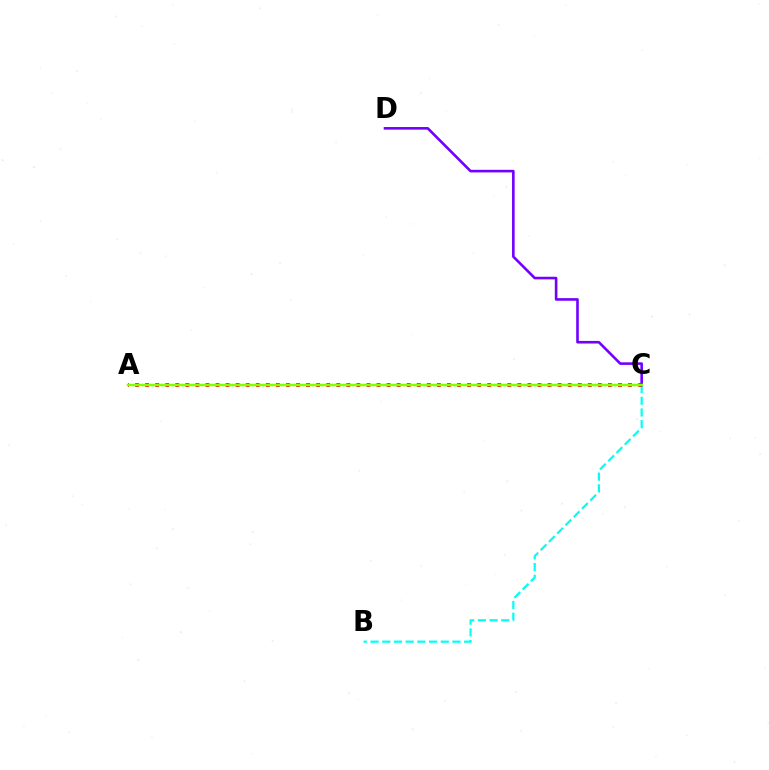{('B', 'C'): [{'color': '#00fff6', 'line_style': 'dashed', 'thickness': 1.59}], ('A', 'C'): [{'color': '#ff0000', 'line_style': 'dotted', 'thickness': 2.73}, {'color': '#84ff00', 'line_style': 'solid', 'thickness': 1.8}], ('C', 'D'): [{'color': '#7200ff', 'line_style': 'solid', 'thickness': 1.88}]}